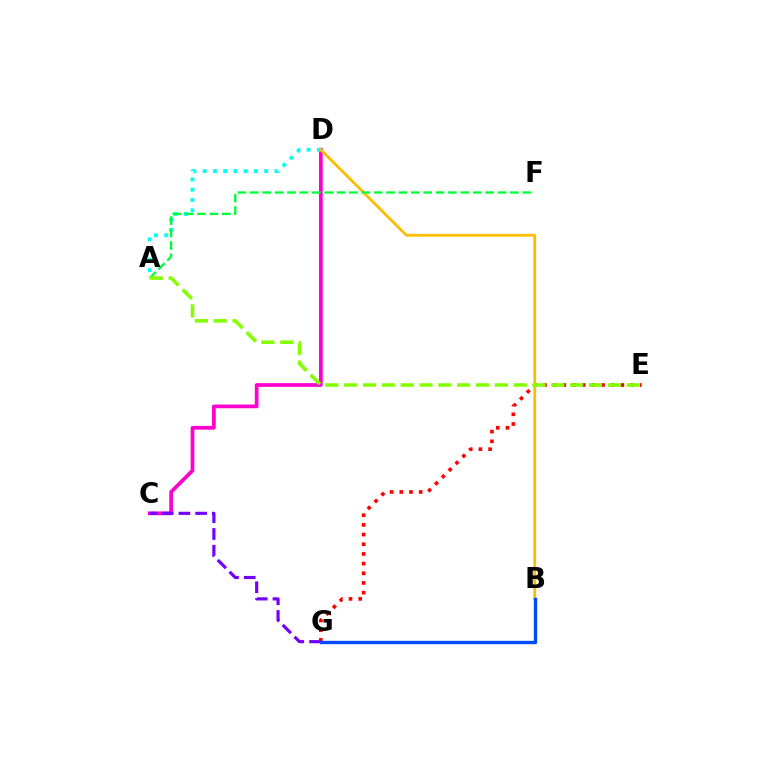{('C', 'D'): [{'color': '#ff00cf', 'line_style': 'solid', 'thickness': 2.69}], ('C', 'G'): [{'color': '#7200ff', 'line_style': 'dashed', 'thickness': 2.27}], ('E', 'G'): [{'color': '#ff0000', 'line_style': 'dotted', 'thickness': 2.63}], ('A', 'D'): [{'color': '#00fff6', 'line_style': 'dotted', 'thickness': 2.79}], ('B', 'D'): [{'color': '#ffbd00', 'line_style': 'solid', 'thickness': 2.02}], ('A', 'F'): [{'color': '#00ff39', 'line_style': 'dashed', 'thickness': 1.68}], ('A', 'E'): [{'color': '#84ff00', 'line_style': 'dashed', 'thickness': 2.56}], ('B', 'G'): [{'color': '#004bff', 'line_style': 'solid', 'thickness': 2.42}]}